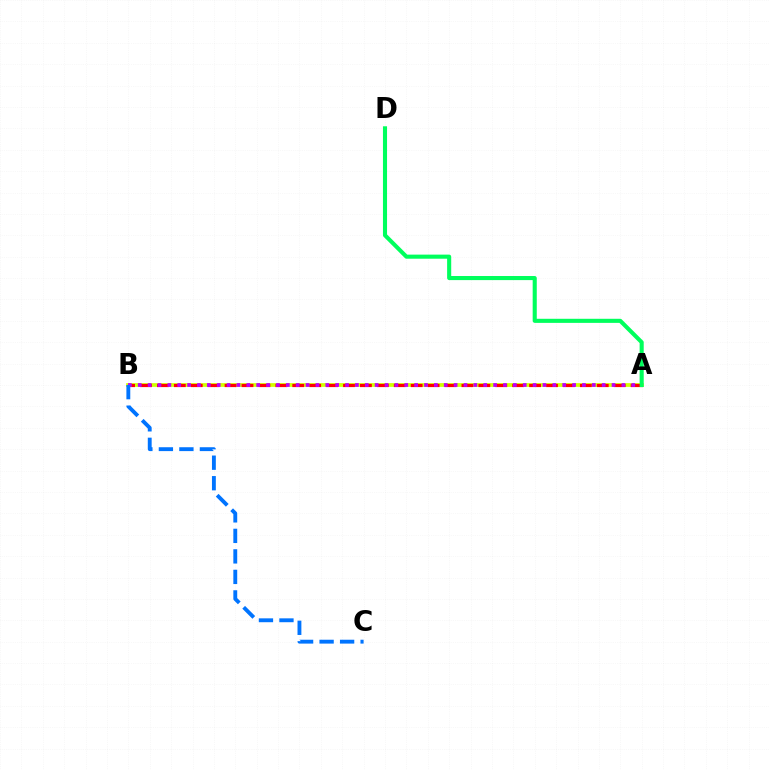{('A', 'B'): [{'color': '#d1ff00', 'line_style': 'solid', 'thickness': 2.7}, {'color': '#ff0000', 'line_style': 'dashed', 'thickness': 2.3}, {'color': '#b900ff', 'line_style': 'dotted', 'thickness': 2.68}], ('A', 'D'): [{'color': '#00ff5c', 'line_style': 'solid', 'thickness': 2.94}], ('B', 'C'): [{'color': '#0074ff', 'line_style': 'dashed', 'thickness': 2.79}]}